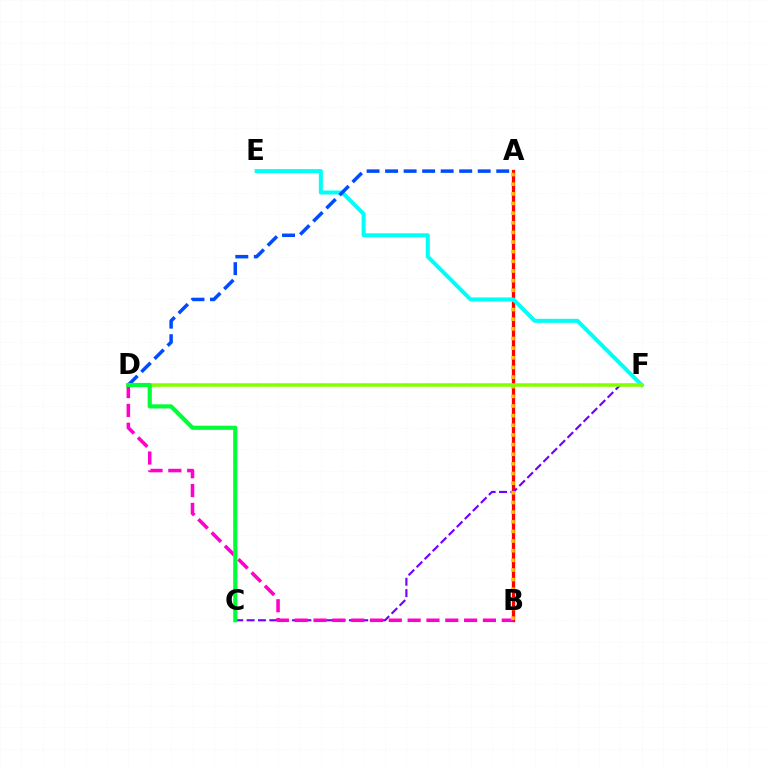{('A', 'B'): [{'color': '#ff0000', 'line_style': 'solid', 'thickness': 2.36}, {'color': '#ffbd00', 'line_style': 'dotted', 'thickness': 2.62}], ('C', 'F'): [{'color': '#7200ff', 'line_style': 'dashed', 'thickness': 1.54}], ('B', 'D'): [{'color': '#ff00cf', 'line_style': 'dashed', 'thickness': 2.56}], ('E', 'F'): [{'color': '#00fff6', 'line_style': 'solid', 'thickness': 2.89}], ('A', 'D'): [{'color': '#004bff', 'line_style': 'dashed', 'thickness': 2.52}], ('D', 'F'): [{'color': '#84ff00', 'line_style': 'solid', 'thickness': 2.54}], ('C', 'D'): [{'color': '#00ff39', 'line_style': 'solid', 'thickness': 3.0}]}